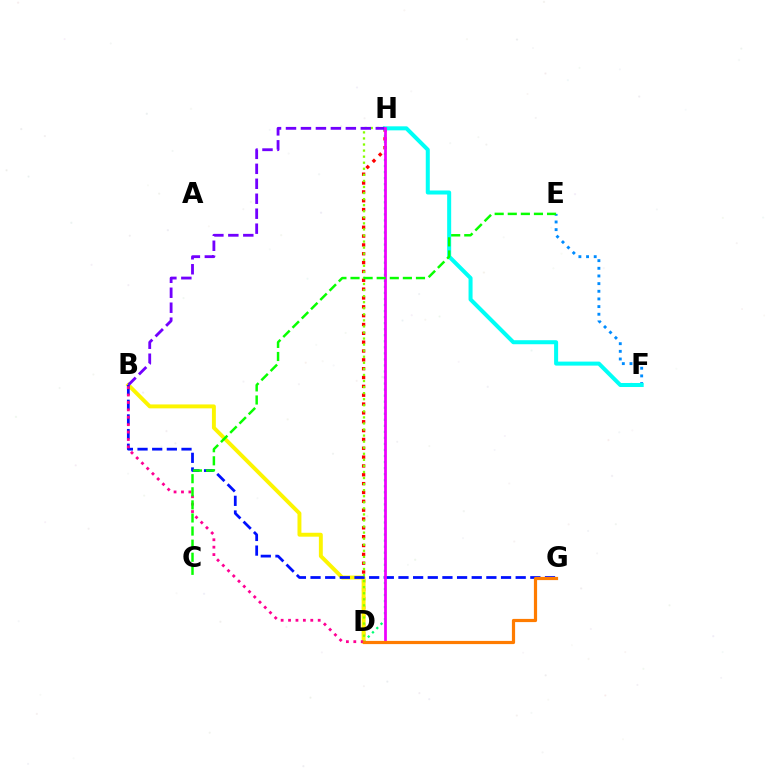{('D', 'H'): [{'color': '#ff0000', 'line_style': 'dotted', 'thickness': 2.4}, {'color': '#00ff74', 'line_style': 'dotted', 'thickness': 1.64}, {'color': '#84ff00', 'line_style': 'dotted', 'thickness': 1.65}, {'color': '#ee00ff', 'line_style': 'solid', 'thickness': 1.98}], ('B', 'D'): [{'color': '#fcf500', 'line_style': 'solid', 'thickness': 2.82}, {'color': '#ff0094', 'line_style': 'dotted', 'thickness': 2.01}], ('B', 'G'): [{'color': '#0010ff', 'line_style': 'dashed', 'thickness': 1.99}], ('E', 'F'): [{'color': '#008cff', 'line_style': 'dotted', 'thickness': 2.08}], ('F', 'H'): [{'color': '#00fff6', 'line_style': 'solid', 'thickness': 2.89}], ('B', 'H'): [{'color': '#7200ff', 'line_style': 'dashed', 'thickness': 2.03}], ('D', 'G'): [{'color': '#ff7c00', 'line_style': 'solid', 'thickness': 2.3}], ('C', 'E'): [{'color': '#08ff00', 'line_style': 'dashed', 'thickness': 1.78}]}